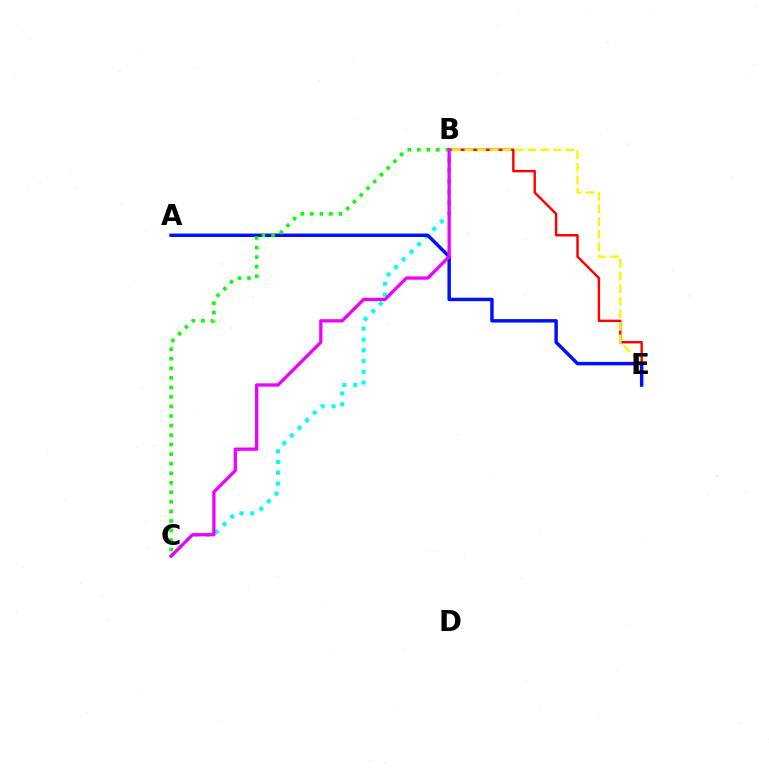{('B', 'E'): [{'color': '#ff0000', 'line_style': 'solid', 'thickness': 1.75}, {'color': '#fcf500', 'line_style': 'dashed', 'thickness': 1.71}], ('B', 'C'): [{'color': '#00fff6', 'line_style': 'dotted', 'thickness': 2.92}, {'color': '#08ff00', 'line_style': 'dotted', 'thickness': 2.59}, {'color': '#ee00ff', 'line_style': 'solid', 'thickness': 2.37}], ('A', 'E'): [{'color': '#0010ff', 'line_style': 'solid', 'thickness': 2.49}]}